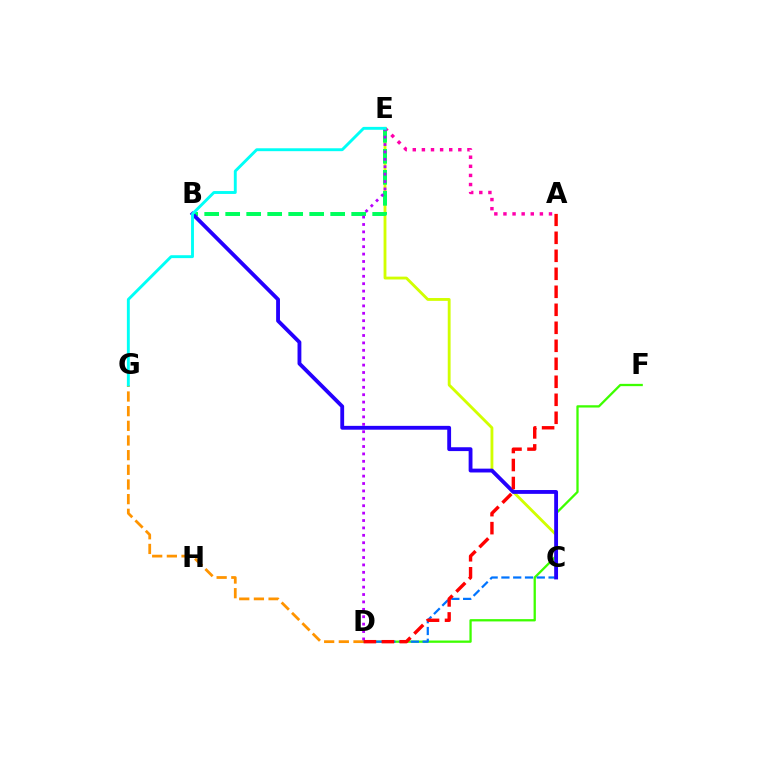{('A', 'E'): [{'color': '#ff00ac', 'line_style': 'dotted', 'thickness': 2.47}], ('D', 'F'): [{'color': '#3dff00', 'line_style': 'solid', 'thickness': 1.65}], ('C', 'D'): [{'color': '#0074ff', 'line_style': 'dashed', 'thickness': 1.6}], ('C', 'E'): [{'color': '#d1ff00', 'line_style': 'solid', 'thickness': 2.05}], ('B', 'E'): [{'color': '#00ff5c', 'line_style': 'dashed', 'thickness': 2.85}], ('D', 'G'): [{'color': '#ff9400', 'line_style': 'dashed', 'thickness': 1.99}], ('D', 'E'): [{'color': '#b900ff', 'line_style': 'dotted', 'thickness': 2.01}], ('B', 'C'): [{'color': '#2500ff', 'line_style': 'solid', 'thickness': 2.76}], ('E', 'G'): [{'color': '#00fff6', 'line_style': 'solid', 'thickness': 2.09}], ('A', 'D'): [{'color': '#ff0000', 'line_style': 'dashed', 'thickness': 2.45}]}